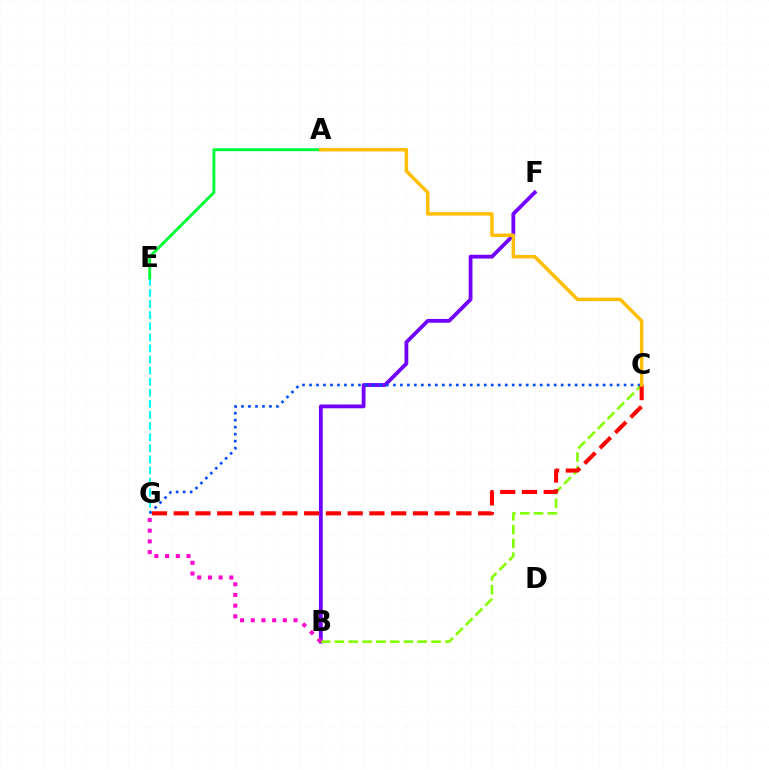{('B', 'F'): [{'color': '#7200ff', 'line_style': 'solid', 'thickness': 2.73}], ('E', 'G'): [{'color': '#00fff6', 'line_style': 'dashed', 'thickness': 1.51}], ('B', 'C'): [{'color': '#84ff00', 'line_style': 'dashed', 'thickness': 1.87}], ('C', 'G'): [{'color': '#004bff', 'line_style': 'dotted', 'thickness': 1.9}, {'color': '#ff0000', 'line_style': 'dashed', 'thickness': 2.95}], ('B', 'G'): [{'color': '#ff00cf', 'line_style': 'dotted', 'thickness': 2.91}], ('A', 'E'): [{'color': '#00ff39', 'line_style': 'solid', 'thickness': 2.09}], ('A', 'C'): [{'color': '#ffbd00', 'line_style': 'solid', 'thickness': 2.5}]}